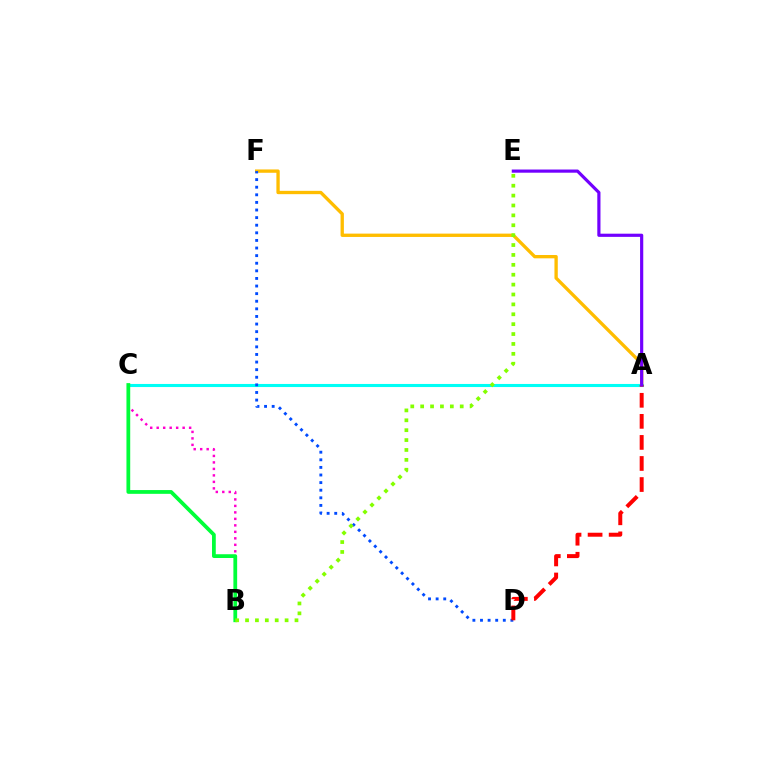{('A', 'C'): [{'color': '#00fff6', 'line_style': 'solid', 'thickness': 2.22}], ('A', 'F'): [{'color': '#ffbd00', 'line_style': 'solid', 'thickness': 2.39}], ('B', 'C'): [{'color': '#ff00cf', 'line_style': 'dotted', 'thickness': 1.76}, {'color': '#00ff39', 'line_style': 'solid', 'thickness': 2.71}], ('D', 'F'): [{'color': '#004bff', 'line_style': 'dotted', 'thickness': 2.07}], ('A', 'D'): [{'color': '#ff0000', 'line_style': 'dashed', 'thickness': 2.86}], ('A', 'E'): [{'color': '#7200ff', 'line_style': 'solid', 'thickness': 2.29}], ('B', 'E'): [{'color': '#84ff00', 'line_style': 'dotted', 'thickness': 2.69}]}